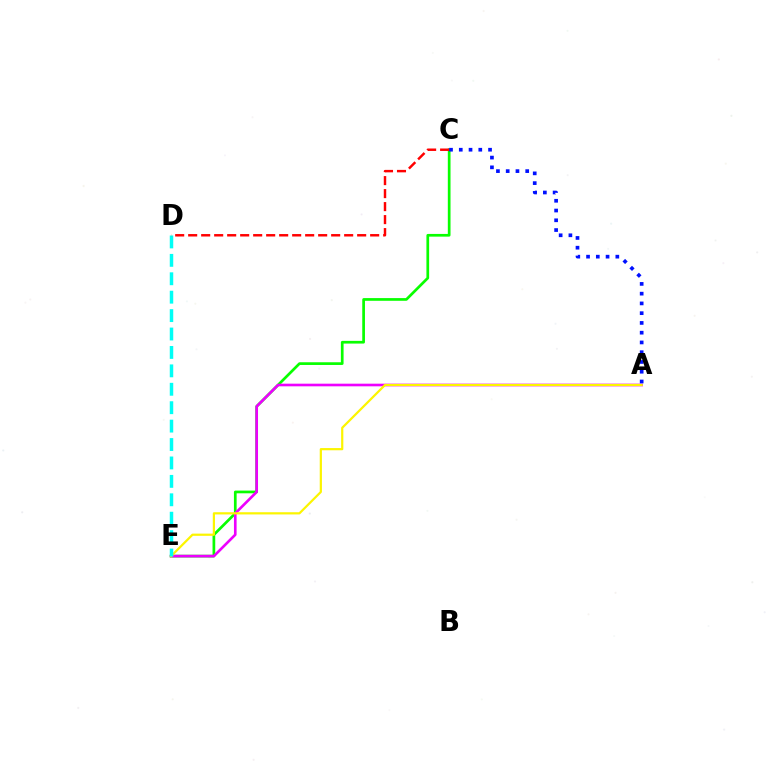{('C', 'E'): [{'color': '#08ff00', 'line_style': 'solid', 'thickness': 1.95}], ('A', 'E'): [{'color': '#ee00ff', 'line_style': 'solid', 'thickness': 1.9}, {'color': '#fcf500', 'line_style': 'solid', 'thickness': 1.59}], ('D', 'E'): [{'color': '#00fff6', 'line_style': 'dashed', 'thickness': 2.5}], ('C', 'D'): [{'color': '#ff0000', 'line_style': 'dashed', 'thickness': 1.77}], ('A', 'C'): [{'color': '#0010ff', 'line_style': 'dotted', 'thickness': 2.65}]}